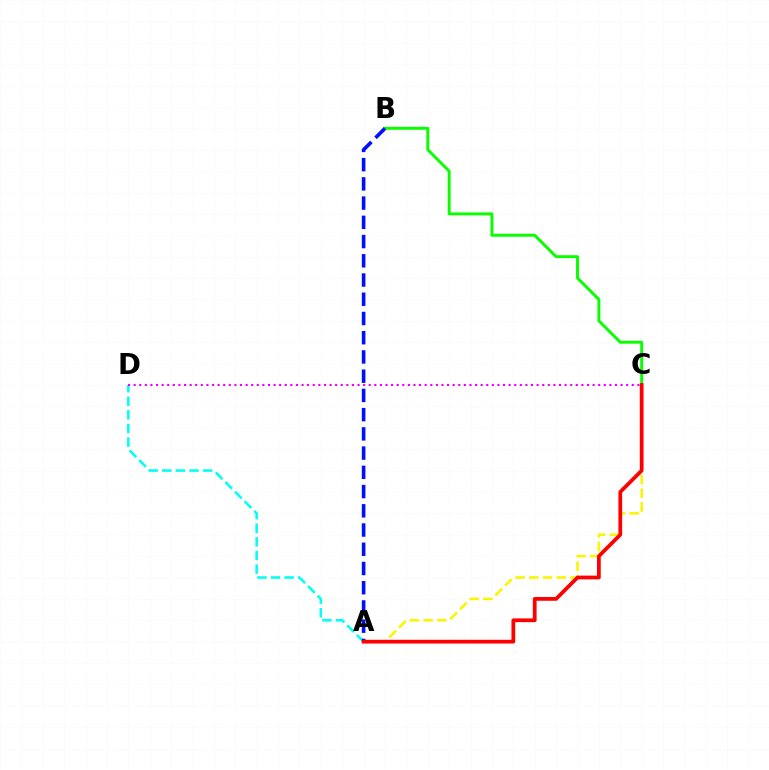{('A', 'D'): [{'color': '#00fff6', 'line_style': 'dashed', 'thickness': 1.85}], ('A', 'C'): [{'color': '#fcf500', 'line_style': 'dashed', 'thickness': 1.86}, {'color': '#ff0000', 'line_style': 'solid', 'thickness': 2.7}], ('C', 'D'): [{'color': '#ee00ff', 'line_style': 'dotted', 'thickness': 1.52}], ('B', 'C'): [{'color': '#08ff00', 'line_style': 'solid', 'thickness': 2.11}], ('A', 'B'): [{'color': '#0010ff', 'line_style': 'dashed', 'thickness': 2.61}]}